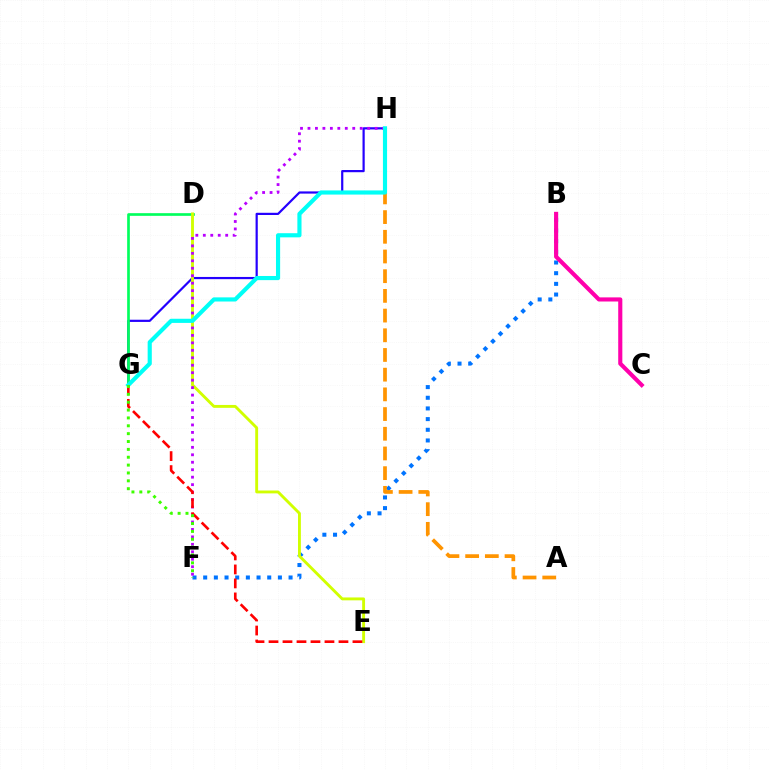{('G', 'H'): [{'color': '#2500ff', 'line_style': 'solid', 'thickness': 1.59}, {'color': '#00fff6', 'line_style': 'solid', 'thickness': 2.98}], ('B', 'F'): [{'color': '#0074ff', 'line_style': 'dotted', 'thickness': 2.9}], ('D', 'G'): [{'color': '#00ff5c', 'line_style': 'solid', 'thickness': 1.92}], ('A', 'H'): [{'color': '#ff9400', 'line_style': 'dashed', 'thickness': 2.68}], ('D', 'E'): [{'color': '#d1ff00', 'line_style': 'solid', 'thickness': 2.07}], ('B', 'C'): [{'color': '#ff00ac', 'line_style': 'solid', 'thickness': 2.96}], ('F', 'H'): [{'color': '#b900ff', 'line_style': 'dotted', 'thickness': 2.03}], ('E', 'G'): [{'color': '#ff0000', 'line_style': 'dashed', 'thickness': 1.9}], ('F', 'G'): [{'color': '#3dff00', 'line_style': 'dotted', 'thickness': 2.14}]}